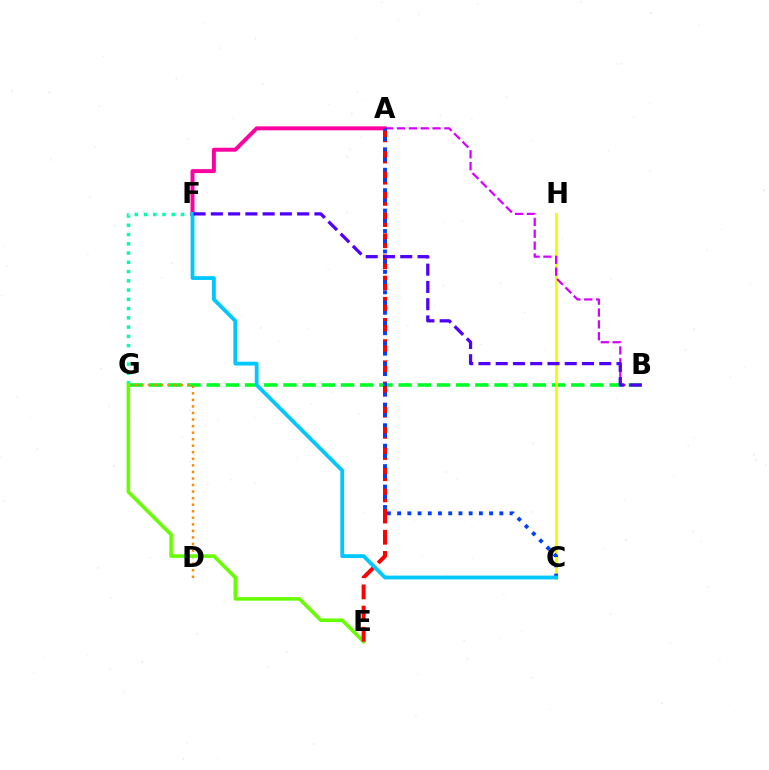{('B', 'G'): [{'color': '#00ff27', 'line_style': 'dashed', 'thickness': 2.61}], ('C', 'H'): [{'color': '#eeff00', 'line_style': 'solid', 'thickness': 2.11}], ('D', 'G'): [{'color': '#ff8800', 'line_style': 'dotted', 'thickness': 1.78}], ('F', 'G'): [{'color': '#00ffaf', 'line_style': 'dotted', 'thickness': 2.51}], ('A', 'F'): [{'color': '#ff00a0', 'line_style': 'solid', 'thickness': 2.85}], ('E', 'G'): [{'color': '#66ff00', 'line_style': 'solid', 'thickness': 2.57}], ('A', 'B'): [{'color': '#d600ff', 'line_style': 'dashed', 'thickness': 1.61}], ('A', 'E'): [{'color': '#ff0000', 'line_style': 'dashed', 'thickness': 2.88}], ('A', 'C'): [{'color': '#003fff', 'line_style': 'dotted', 'thickness': 2.78}], ('C', 'F'): [{'color': '#00c7ff', 'line_style': 'solid', 'thickness': 2.74}], ('B', 'F'): [{'color': '#4f00ff', 'line_style': 'dashed', 'thickness': 2.34}]}